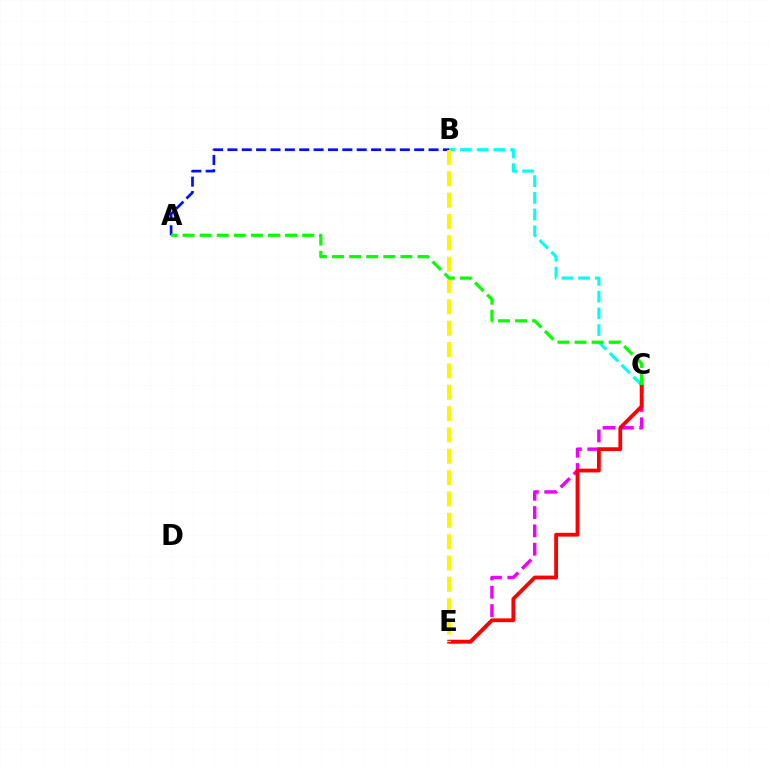{('B', 'C'): [{'color': '#00fff6', 'line_style': 'dashed', 'thickness': 2.27}], ('C', 'E'): [{'color': '#ee00ff', 'line_style': 'dashed', 'thickness': 2.49}, {'color': '#ff0000', 'line_style': 'solid', 'thickness': 2.74}], ('A', 'B'): [{'color': '#0010ff', 'line_style': 'dashed', 'thickness': 1.95}], ('B', 'E'): [{'color': '#fcf500', 'line_style': 'dashed', 'thickness': 2.9}], ('A', 'C'): [{'color': '#08ff00', 'line_style': 'dashed', 'thickness': 2.32}]}